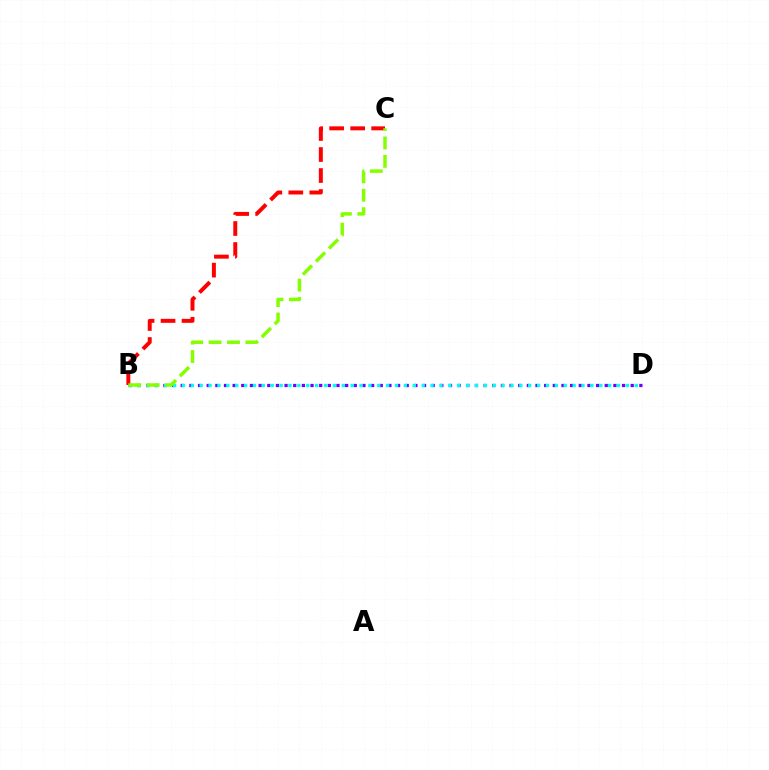{('B', 'D'): [{'color': '#7200ff', 'line_style': 'dotted', 'thickness': 2.35}, {'color': '#00fff6', 'line_style': 'dotted', 'thickness': 2.41}], ('B', 'C'): [{'color': '#ff0000', 'line_style': 'dashed', 'thickness': 2.85}, {'color': '#84ff00', 'line_style': 'dashed', 'thickness': 2.5}]}